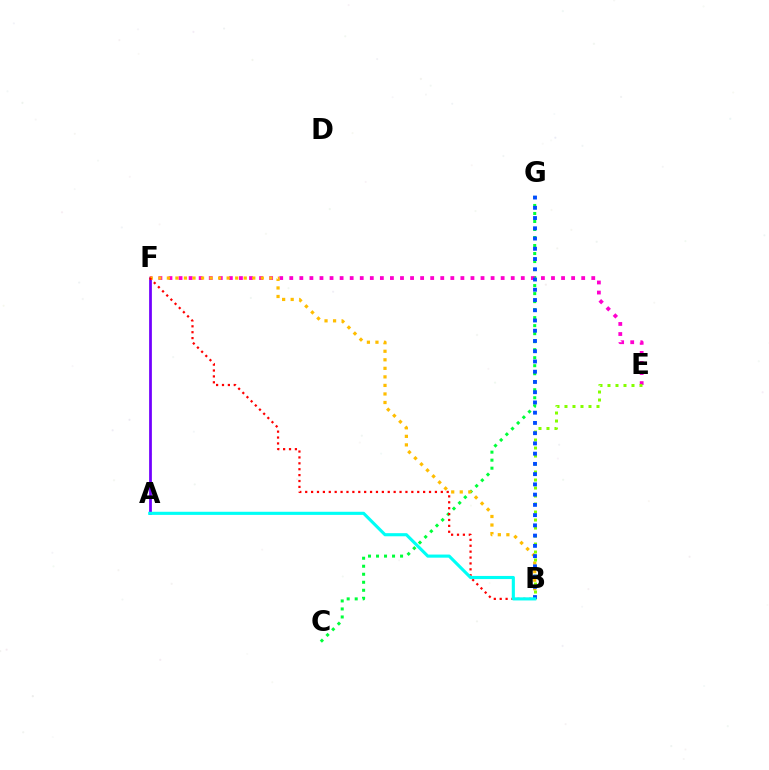{('A', 'F'): [{'color': '#7200ff', 'line_style': 'solid', 'thickness': 1.98}], ('C', 'G'): [{'color': '#00ff39', 'line_style': 'dotted', 'thickness': 2.18}], ('E', 'F'): [{'color': '#ff00cf', 'line_style': 'dotted', 'thickness': 2.73}], ('B', 'F'): [{'color': '#ffbd00', 'line_style': 'dotted', 'thickness': 2.32}, {'color': '#ff0000', 'line_style': 'dotted', 'thickness': 1.6}], ('B', 'E'): [{'color': '#84ff00', 'line_style': 'dotted', 'thickness': 2.17}], ('B', 'G'): [{'color': '#004bff', 'line_style': 'dotted', 'thickness': 2.78}], ('A', 'B'): [{'color': '#00fff6', 'line_style': 'solid', 'thickness': 2.24}]}